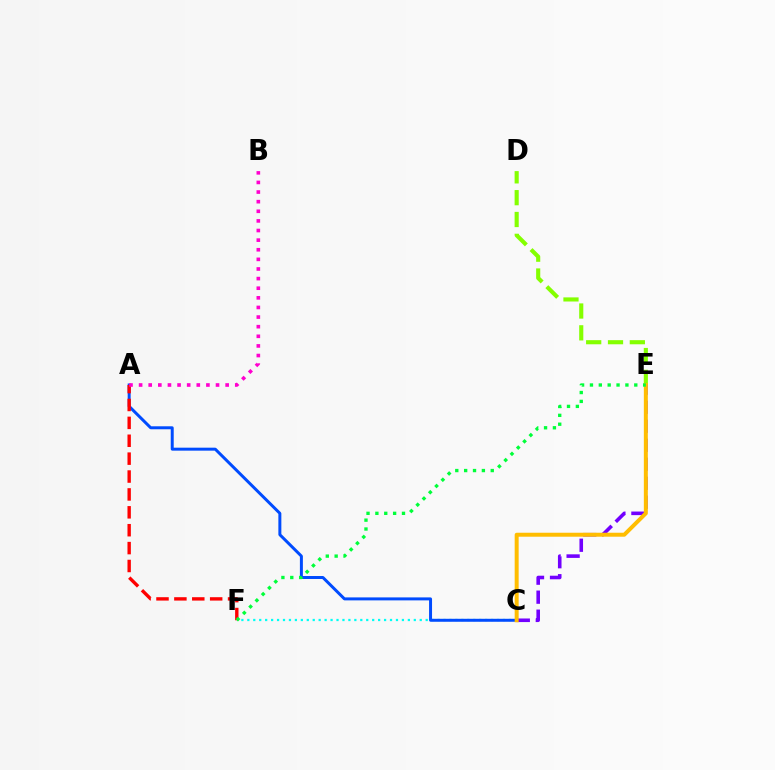{('C', 'F'): [{'color': '#00fff6', 'line_style': 'dotted', 'thickness': 1.62}], ('D', 'E'): [{'color': '#84ff00', 'line_style': 'dashed', 'thickness': 2.97}], ('C', 'E'): [{'color': '#7200ff', 'line_style': 'dashed', 'thickness': 2.58}, {'color': '#ffbd00', 'line_style': 'solid', 'thickness': 2.86}], ('A', 'C'): [{'color': '#004bff', 'line_style': 'solid', 'thickness': 2.14}], ('A', 'F'): [{'color': '#ff0000', 'line_style': 'dashed', 'thickness': 2.43}], ('E', 'F'): [{'color': '#00ff39', 'line_style': 'dotted', 'thickness': 2.41}], ('A', 'B'): [{'color': '#ff00cf', 'line_style': 'dotted', 'thickness': 2.61}]}